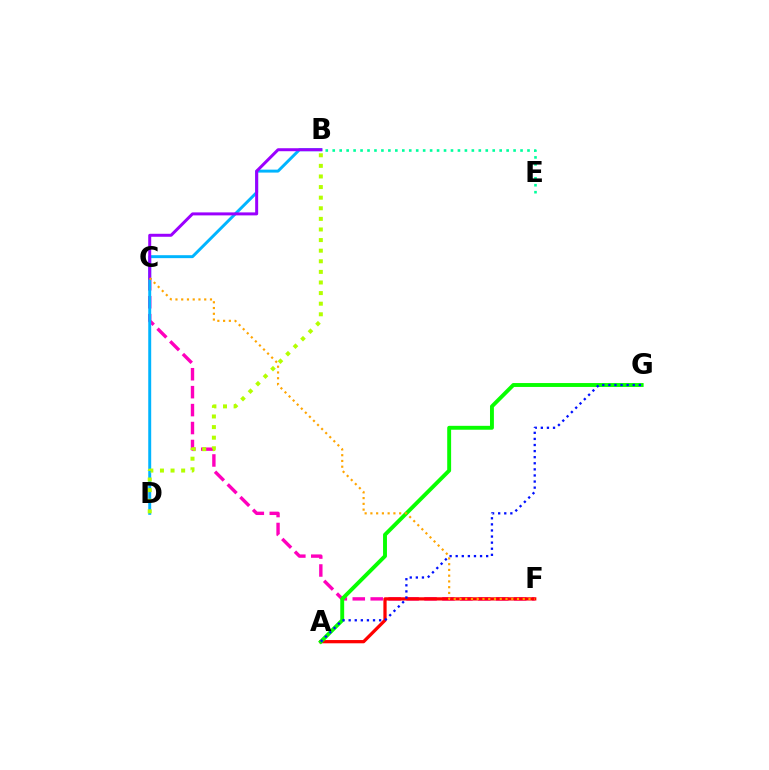{('C', 'F'): [{'color': '#ff00bd', 'line_style': 'dashed', 'thickness': 2.44}, {'color': '#ffa500', 'line_style': 'dotted', 'thickness': 1.56}], ('B', 'D'): [{'color': '#00b5ff', 'line_style': 'solid', 'thickness': 2.12}, {'color': '#b3ff00', 'line_style': 'dotted', 'thickness': 2.88}], ('A', 'F'): [{'color': '#ff0000', 'line_style': 'solid', 'thickness': 2.34}], ('B', 'C'): [{'color': '#9b00ff', 'line_style': 'solid', 'thickness': 2.15}], ('B', 'E'): [{'color': '#00ff9d', 'line_style': 'dotted', 'thickness': 1.89}], ('A', 'G'): [{'color': '#08ff00', 'line_style': 'solid', 'thickness': 2.81}, {'color': '#0010ff', 'line_style': 'dotted', 'thickness': 1.65}]}